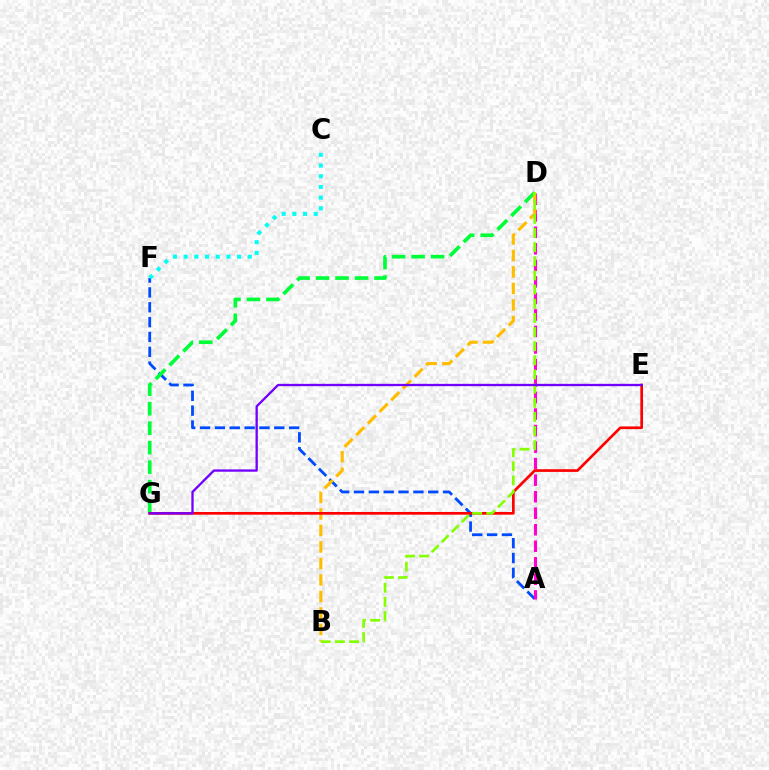{('A', 'F'): [{'color': '#004bff', 'line_style': 'dashed', 'thickness': 2.02}], ('D', 'G'): [{'color': '#00ff39', 'line_style': 'dashed', 'thickness': 2.65}], ('A', 'D'): [{'color': '#ff00cf', 'line_style': 'dashed', 'thickness': 2.24}], ('B', 'D'): [{'color': '#ffbd00', 'line_style': 'dashed', 'thickness': 2.24}, {'color': '#84ff00', 'line_style': 'dashed', 'thickness': 1.92}], ('C', 'F'): [{'color': '#00fff6', 'line_style': 'dotted', 'thickness': 2.9}], ('E', 'G'): [{'color': '#ff0000', 'line_style': 'solid', 'thickness': 1.93}, {'color': '#7200ff', 'line_style': 'solid', 'thickness': 1.67}]}